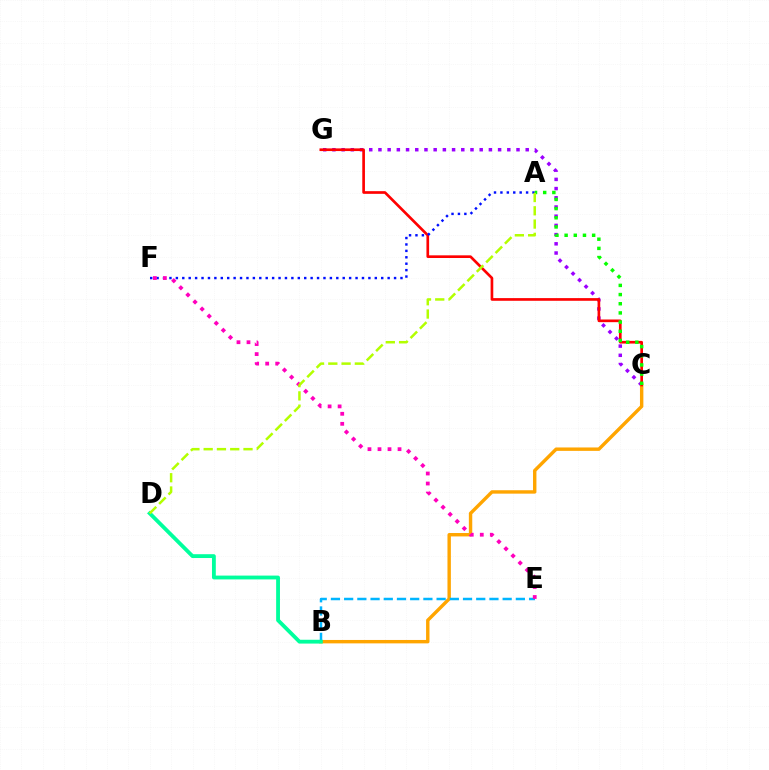{('C', 'G'): [{'color': '#9b00ff', 'line_style': 'dotted', 'thickness': 2.5}, {'color': '#ff0000', 'line_style': 'solid', 'thickness': 1.92}], ('B', 'C'): [{'color': '#ffa500', 'line_style': 'solid', 'thickness': 2.45}], ('B', 'E'): [{'color': '#00b5ff', 'line_style': 'dashed', 'thickness': 1.79}], ('B', 'D'): [{'color': '#00ff9d', 'line_style': 'solid', 'thickness': 2.75}], ('A', 'F'): [{'color': '#0010ff', 'line_style': 'dotted', 'thickness': 1.74}], ('E', 'F'): [{'color': '#ff00bd', 'line_style': 'dotted', 'thickness': 2.72}], ('A', 'C'): [{'color': '#08ff00', 'line_style': 'dotted', 'thickness': 2.49}], ('A', 'D'): [{'color': '#b3ff00', 'line_style': 'dashed', 'thickness': 1.8}]}